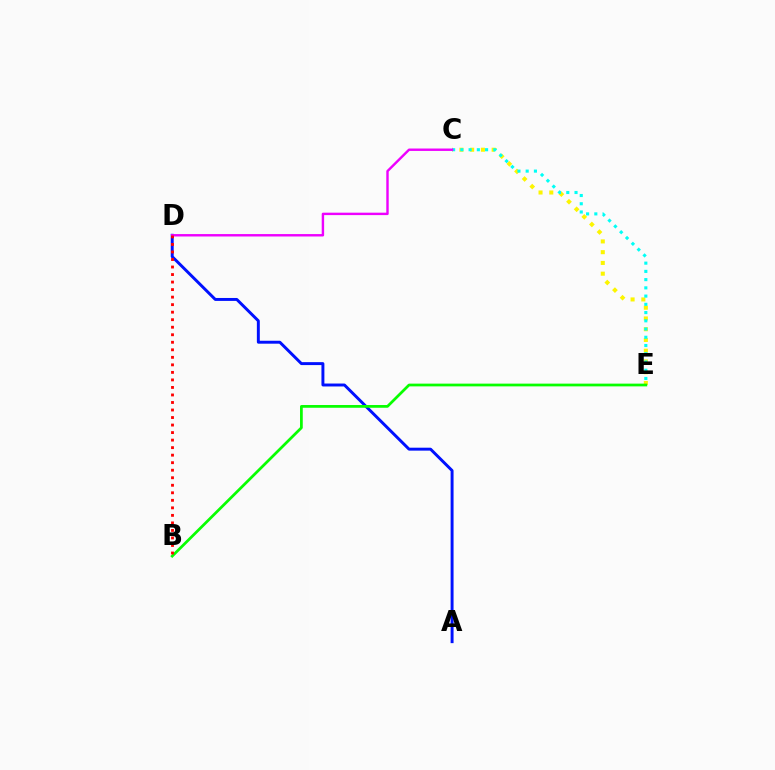{('C', 'E'): [{'color': '#fcf500', 'line_style': 'dotted', 'thickness': 2.92}, {'color': '#00fff6', 'line_style': 'dotted', 'thickness': 2.24}], ('A', 'D'): [{'color': '#0010ff', 'line_style': 'solid', 'thickness': 2.12}], ('B', 'E'): [{'color': '#08ff00', 'line_style': 'solid', 'thickness': 1.97}], ('C', 'D'): [{'color': '#ee00ff', 'line_style': 'solid', 'thickness': 1.74}], ('B', 'D'): [{'color': '#ff0000', 'line_style': 'dotted', 'thickness': 2.04}]}